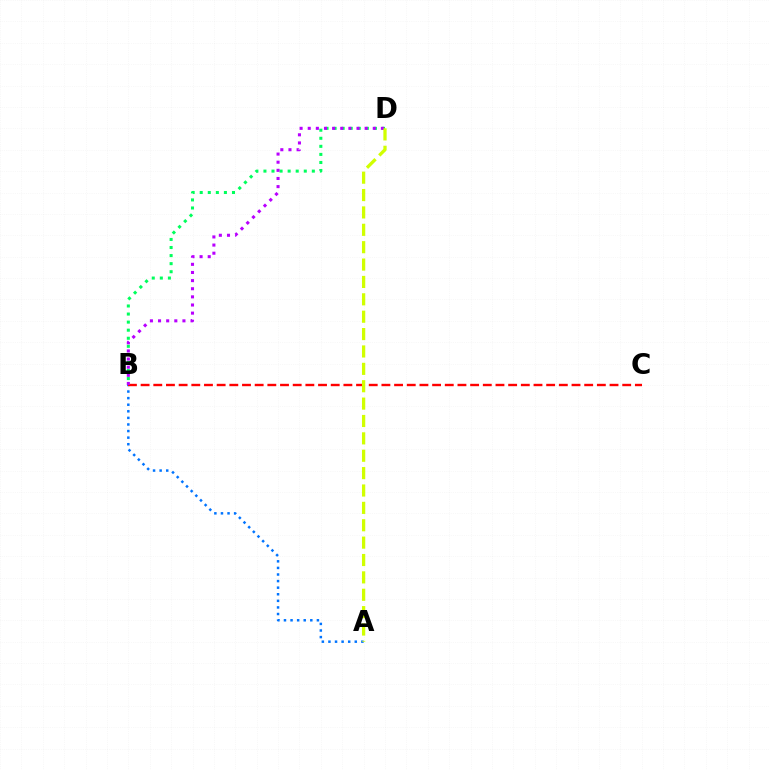{('B', 'D'): [{'color': '#00ff5c', 'line_style': 'dotted', 'thickness': 2.19}, {'color': '#b900ff', 'line_style': 'dotted', 'thickness': 2.21}], ('A', 'B'): [{'color': '#0074ff', 'line_style': 'dotted', 'thickness': 1.79}], ('B', 'C'): [{'color': '#ff0000', 'line_style': 'dashed', 'thickness': 1.72}], ('A', 'D'): [{'color': '#d1ff00', 'line_style': 'dashed', 'thickness': 2.36}]}